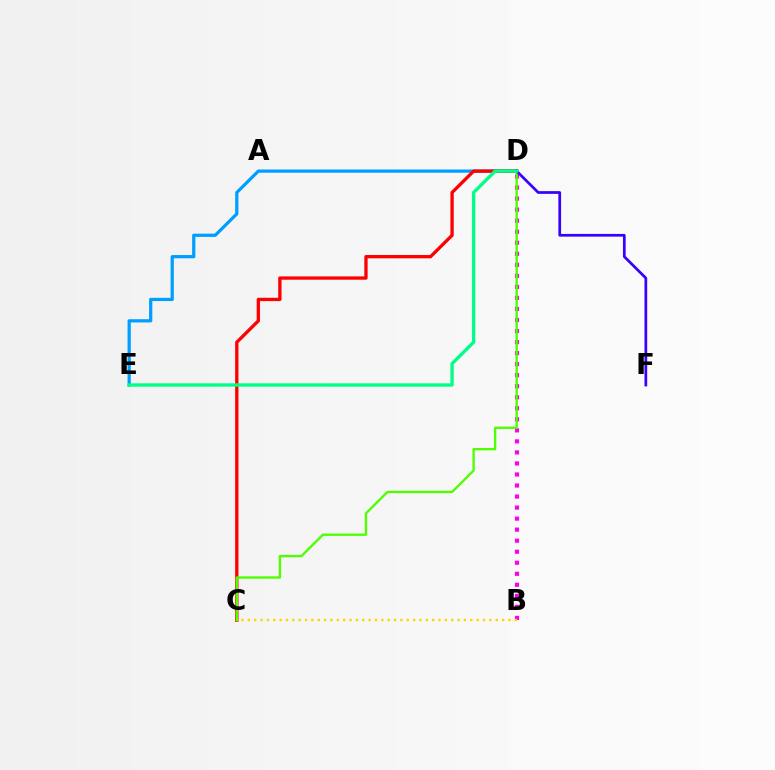{('D', 'E'): [{'color': '#009eff', 'line_style': 'solid', 'thickness': 2.33}, {'color': '#00ff86', 'line_style': 'solid', 'thickness': 2.41}], ('B', 'D'): [{'color': '#ff00ed', 'line_style': 'dotted', 'thickness': 3.0}], ('C', 'D'): [{'color': '#ff0000', 'line_style': 'solid', 'thickness': 2.39}, {'color': '#4fff00', 'line_style': 'solid', 'thickness': 1.7}], ('B', 'C'): [{'color': '#ffd500', 'line_style': 'dotted', 'thickness': 1.73}], ('D', 'F'): [{'color': '#3700ff', 'line_style': 'solid', 'thickness': 1.96}]}